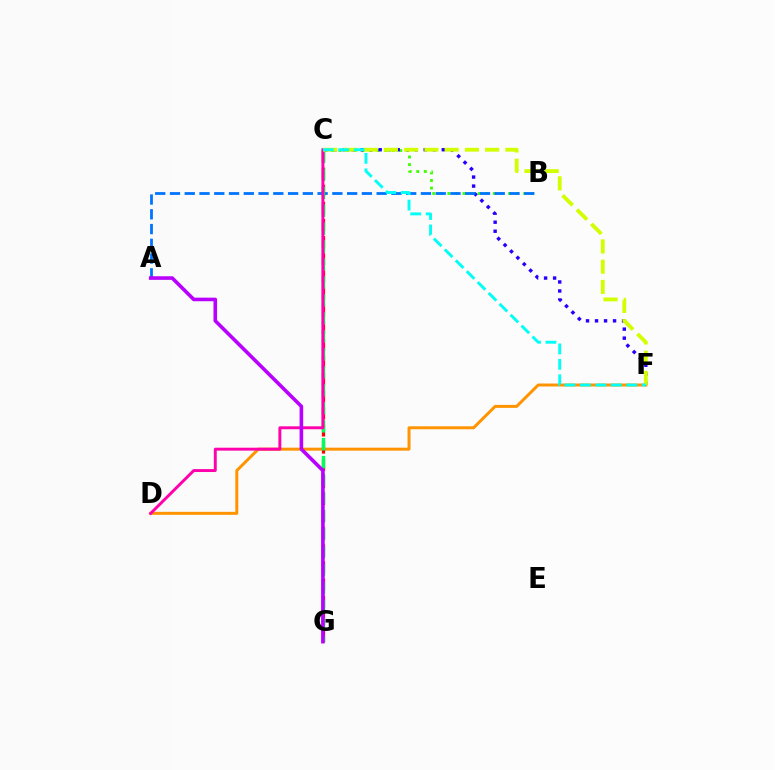{('B', 'C'): [{'color': '#3dff00', 'line_style': 'dotted', 'thickness': 2.06}], ('D', 'F'): [{'color': '#ff9400', 'line_style': 'solid', 'thickness': 2.14}], ('C', 'F'): [{'color': '#2500ff', 'line_style': 'dotted', 'thickness': 2.45}, {'color': '#d1ff00', 'line_style': 'dashed', 'thickness': 2.75}, {'color': '#00fff6', 'line_style': 'dashed', 'thickness': 2.1}], ('A', 'B'): [{'color': '#0074ff', 'line_style': 'dashed', 'thickness': 2.01}], ('C', 'G'): [{'color': '#ff0000', 'line_style': 'dashed', 'thickness': 2.33}, {'color': '#00ff5c', 'line_style': 'dashed', 'thickness': 2.44}], ('C', 'D'): [{'color': '#ff00ac', 'line_style': 'solid', 'thickness': 2.11}], ('A', 'G'): [{'color': '#b900ff', 'line_style': 'solid', 'thickness': 2.59}]}